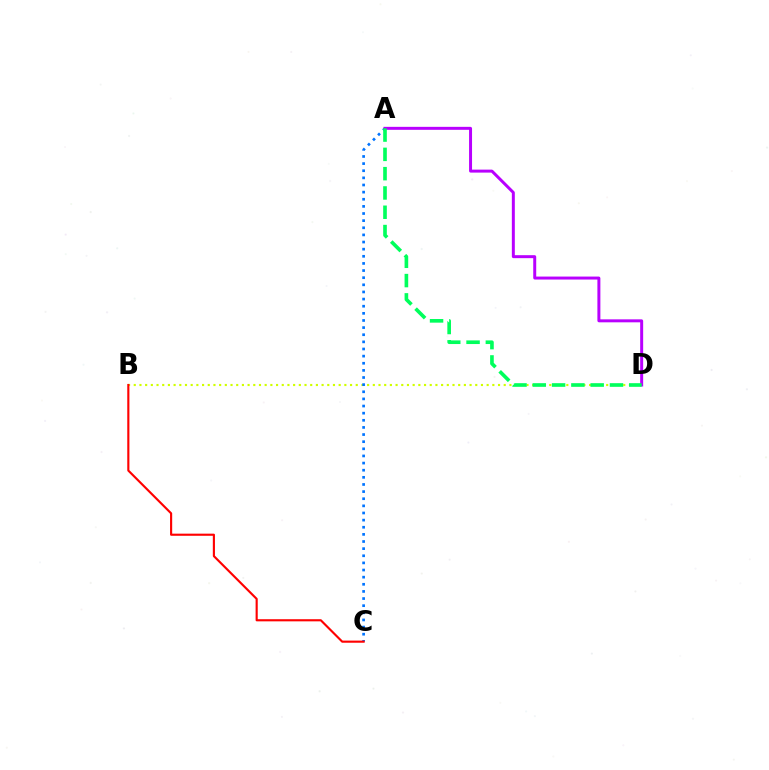{('B', 'D'): [{'color': '#d1ff00', 'line_style': 'dotted', 'thickness': 1.55}], ('A', 'C'): [{'color': '#0074ff', 'line_style': 'dotted', 'thickness': 1.94}], ('B', 'C'): [{'color': '#ff0000', 'line_style': 'solid', 'thickness': 1.54}], ('A', 'D'): [{'color': '#b900ff', 'line_style': 'solid', 'thickness': 2.14}, {'color': '#00ff5c', 'line_style': 'dashed', 'thickness': 2.62}]}